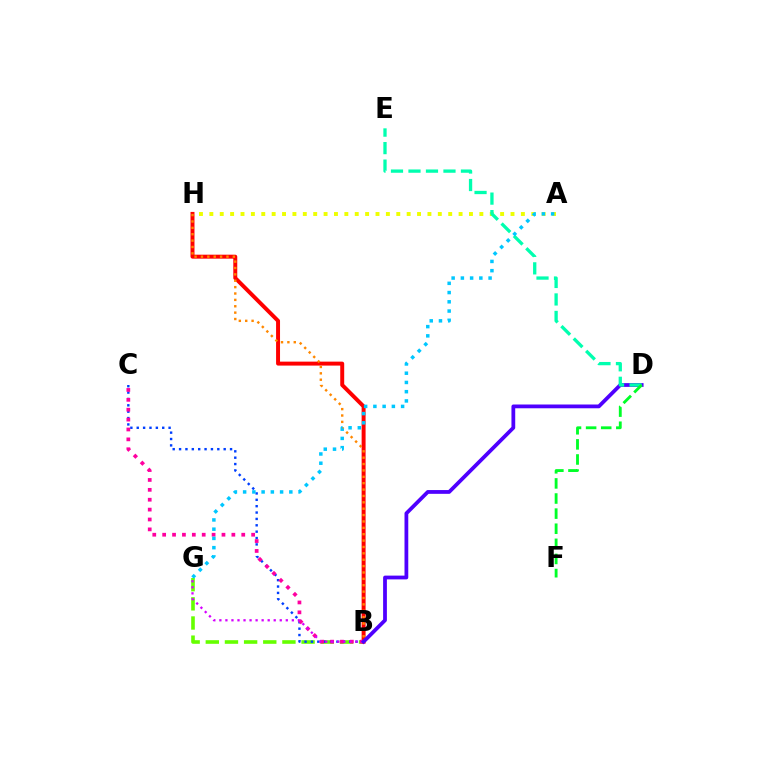{('B', 'G'): [{'color': '#66ff00', 'line_style': 'dashed', 'thickness': 2.6}, {'color': '#d600ff', 'line_style': 'dotted', 'thickness': 1.64}], ('B', 'H'): [{'color': '#ff0000', 'line_style': 'solid', 'thickness': 2.85}, {'color': '#ff8800', 'line_style': 'dotted', 'thickness': 1.73}], ('B', 'C'): [{'color': '#003fff', 'line_style': 'dotted', 'thickness': 1.73}, {'color': '#ff00a0', 'line_style': 'dotted', 'thickness': 2.69}], ('A', 'H'): [{'color': '#eeff00', 'line_style': 'dotted', 'thickness': 2.82}], ('B', 'D'): [{'color': '#4f00ff', 'line_style': 'solid', 'thickness': 2.72}], ('D', 'E'): [{'color': '#00ffaf', 'line_style': 'dashed', 'thickness': 2.38}], ('D', 'F'): [{'color': '#00ff27', 'line_style': 'dashed', 'thickness': 2.05}], ('A', 'G'): [{'color': '#00c7ff', 'line_style': 'dotted', 'thickness': 2.51}]}